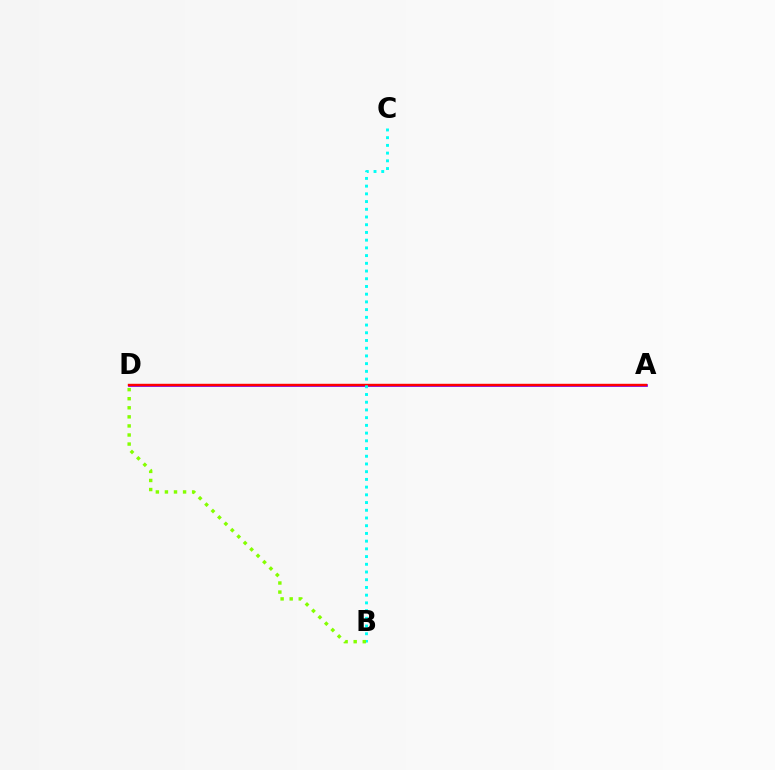{('A', 'D'): [{'color': '#7200ff', 'line_style': 'solid', 'thickness': 1.94}, {'color': '#ff0000', 'line_style': 'solid', 'thickness': 1.74}], ('B', 'C'): [{'color': '#00fff6', 'line_style': 'dotted', 'thickness': 2.1}], ('B', 'D'): [{'color': '#84ff00', 'line_style': 'dotted', 'thickness': 2.46}]}